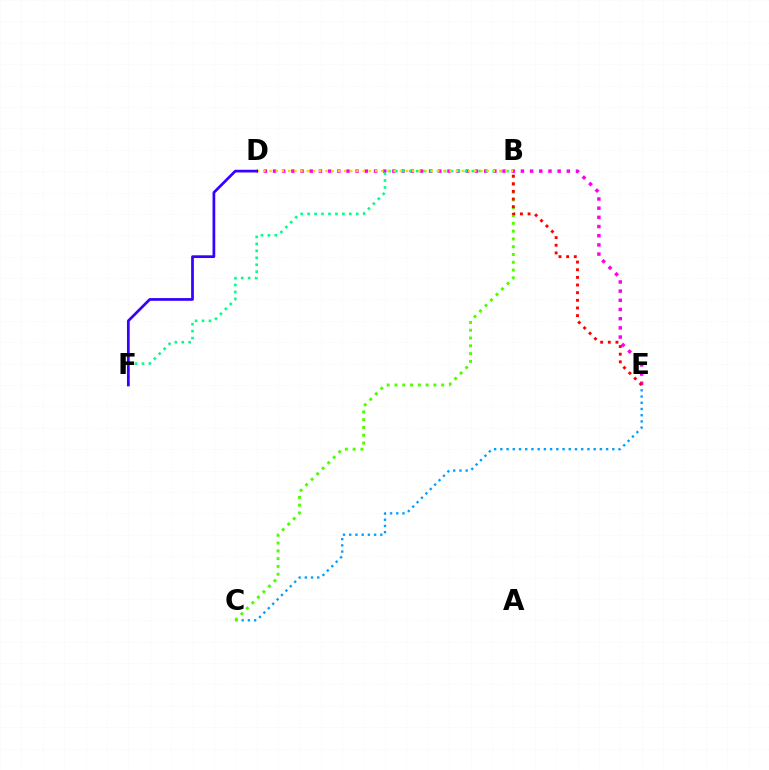{('D', 'E'): [{'color': '#ff00ed', 'line_style': 'dotted', 'thickness': 2.49}], ('B', 'F'): [{'color': '#00ff86', 'line_style': 'dotted', 'thickness': 1.89}], ('B', 'D'): [{'color': '#ffd500', 'line_style': 'dotted', 'thickness': 1.69}], ('D', 'F'): [{'color': '#3700ff', 'line_style': 'solid', 'thickness': 1.97}], ('C', 'E'): [{'color': '#009eff', 'line_style': 'dotted', 'thickness': 1.69}], ('B', 'C'): [{'color': '#4fff00', 'line_style': 'dotted', 'thickness': 2.12}], ('B', 'E'): [{'color': '#ff0000', 'line_style': 'dotted', 'thickness': 2.08}]}